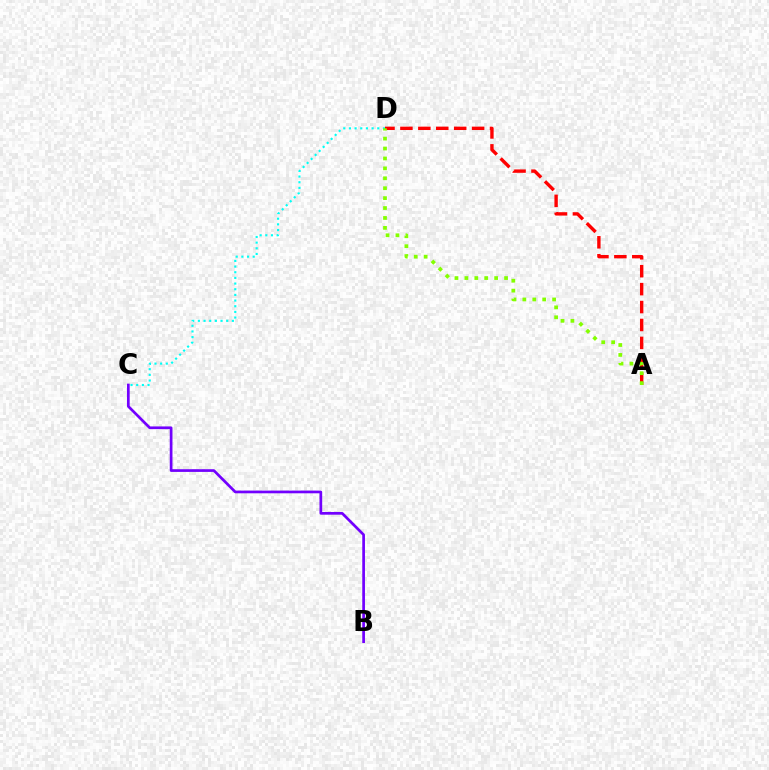{('C', 'D'): [{'color': '#00fff6', 'line_style': 'dotted', 'thickness': 1.54}], ('A', 'D'): [{'color': '#ff0000', 'line_style': 'dashed', 'thickness': 2.43}, {'color': '#84ff00', 'line_style': 'dotted', 'thickness': 2.7}], ('B', 'C'): [{'color': '#7200ff', 'line_style': 'solid', 'thickness': 1.95}]}